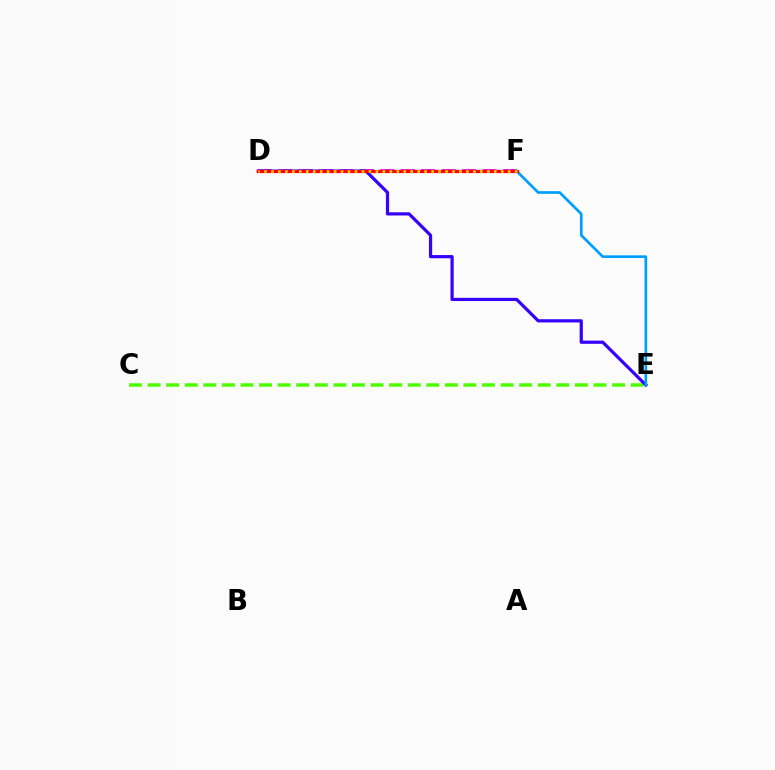{('C', 'E'): [{'color': '#4fff00', 'line_style': 'dashed', 'thickness': 2.52}], ('D', 'F'): [{'color': '#ff00ed', 'line_style': 'dashed', 'thickness': 2.77}, {'color': '#00ff86', 'line_style': 'dotted', 'thickness': 1.76}, {'color': '#ff0000', 'line_style': 'solid', 'thickness': 2.3}, {'color': '#ffd500', 'line_style': 'dotted', 'thickness': 1.89}], ('D', 'E'): [{'color': '#3700ff', 'line_style': 'solid', 'thickness': 2.31}], ('E', 'F'): [{'color': '#009eff', 'line_style': 'solid', 'thickness': 1.94}]}